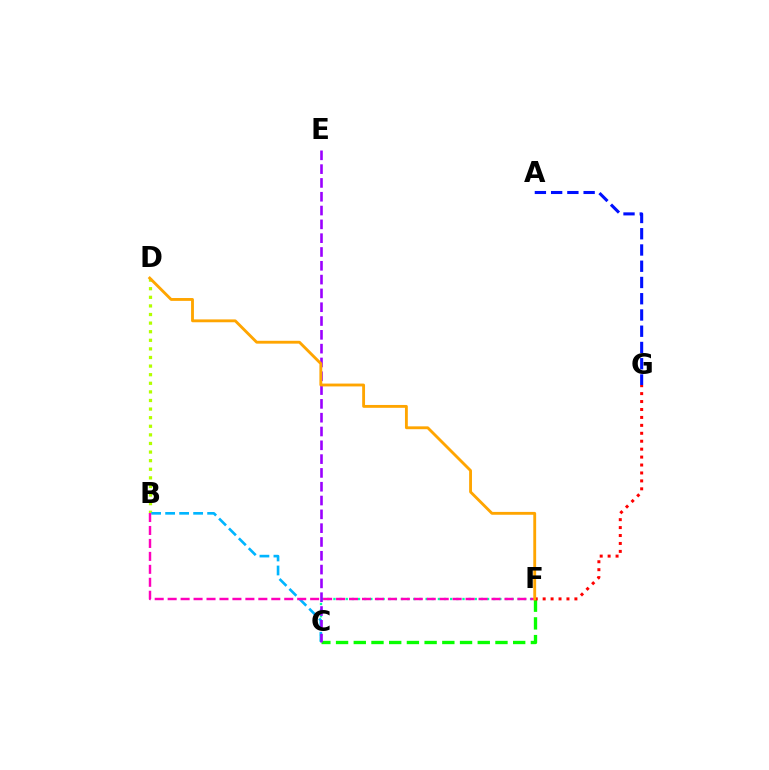{('A', 'G'): [{'color': '#0010ff', 'line_style': 'dashed', 'thickness': 2.21}], ('C', 'F'): [{'color': '#00ff9d', 'line_style': 'dotted', 'thickness': 1.67}, {'color': '#08ff00', 'line_style': 'dashed', 'thickness': 2.41}], ('B', 'D'): [{'color': '#b3ff00', 'line_style': 'dotted', 'thickness': 2.34}], ('F', 'G'): [{'color': '#ff0000', 'line_style': 'dotted', 'thickness': 2.16}], ('B', 'C'): [{'color': '#00b5ff', 'line_style': 'dashed', 'thickness': 1.9}], ('C', 'E'): [{'color': '#9b00ff', 'line_style': 'dashed', 'thickness': 1.88}], ('B', 'F'): [{'color': '#ff00bd', 'line_style': 'dashed', 'thickness': 1.76}], ('D', 'F'): [{'color': '#ffa500', 'line_style': 'solid', 'thickness': 2.05}]}